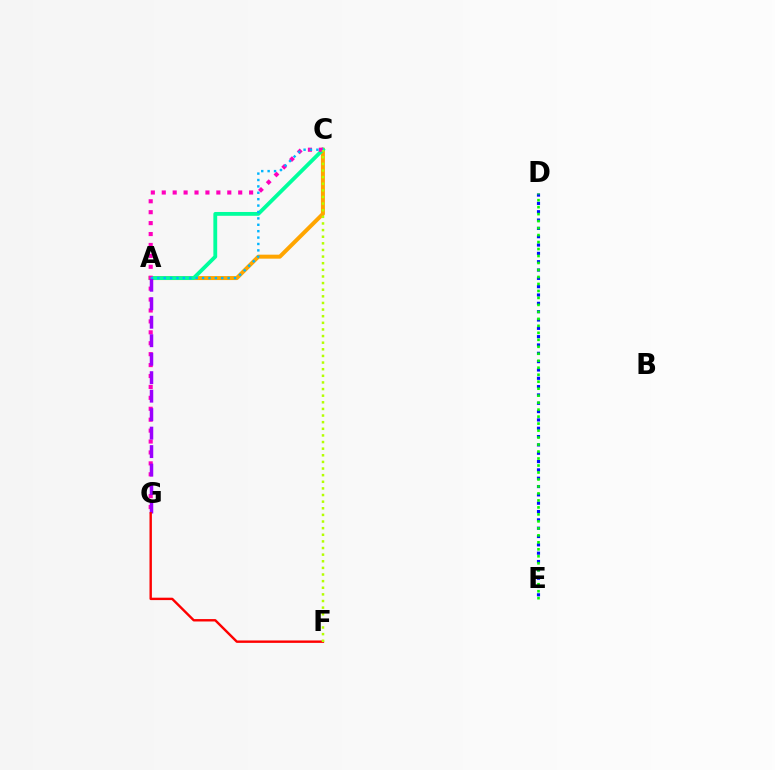{('A', 'C'): [{'color': '#ffa500', 'line_style': 'solid', 'thickness': 2.88}, {'color': '#00ff9d', 'line_style': 'solid', 'thickness': 2.75}, {'color': '#00b5ff', 'line_style': 'dotted', 'thickness': 1.74}], ('D', 'E'): [{'color': '#0010ff', 'line_style': 'dotted', 'thickness': 2.26}, {'color': '#08ff00', 'line_style': 'dotted', 'thickness': 1.9}], ('C', 'G'): [{'color': '#ff00bd', 'line_style': 'dotted', 'thickness': 2.97}], ('A', 'G'): [{'color': '#9b00ff', 'line_style': 'dashed', 'thickness': 2.51}], ('F', 'G'): [{'color': '#ff0000', 'line_style': 'solid', 'thickness': 1.73}], ('C', 'F'): [{'color': '#b3ff00', 'line_style': 'dotted', 'thickness': 1.8}]}